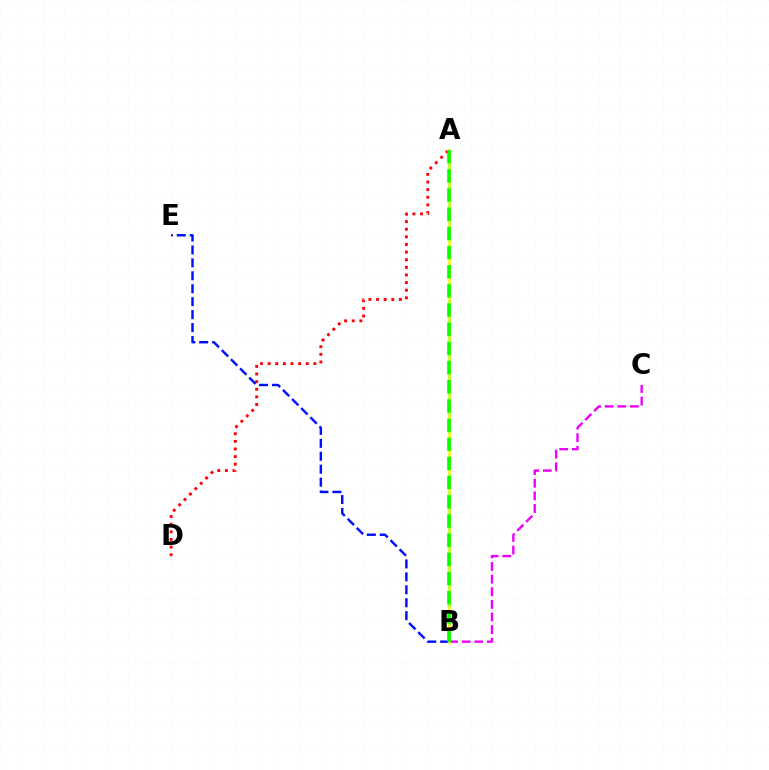{('A', 'D'): [{'color': '#ff0000', 'line_style': 'dotted', 'thickness': 2.07}], ('B', 'C'): [{'color': '#ee00ff', 'line_style': 'dashed', 'thickness': 1.71}], ('A', 'B'): [{'color': '#00fff6', 'line_style': 'dashed', 'thickness': 2.36}, {'color': '#fcf500', 'line_style': 'solid', 'thickness': 1.81}, {'color': '#08ff00', 'line_style': 'dashed', 'thickness': 2.61}], ('B', 'E'): [{'color': '#0010ff', 'line_style': 'dashed', 'thickness': 1.76}]}